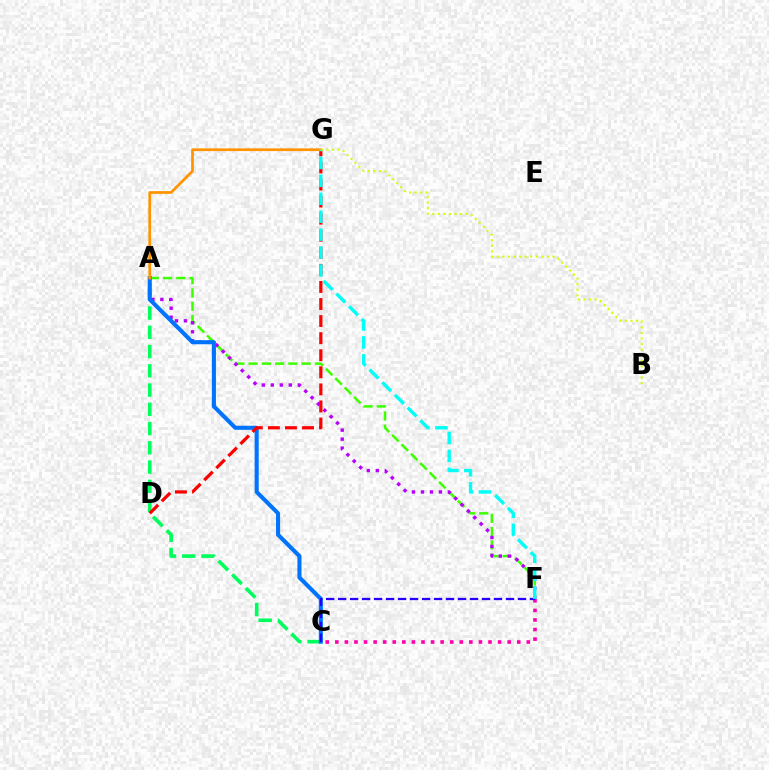{('A', 'F'): [{'color': '#3dff00', 'line_style': 'dashed', 'thickness': 1.8}, {'color': '#b900ff', 'line_style': 'dotted', 'thickness': 2.44}], ('A', 'C'): [{'color': '#00ff5c', 'line_style': 'dashed', 'thickness': 2.62}, {'color': '#0074ff', 'line_style': 'solid', 'thickness': 2.94}], ('D', 'G'): [{'color': '#ff0000', 'line_style': 'dashed', 'thickness': 2.32}], ('C', 'F'): [{'color': '#ff00ac', 'line_style': 'dotted', 'thickness': 2.6}, {'color': '#2500ff', 'line_style': 'dashed', 'thickness': 1.63}], ('A', 'G'): [{'color': '#ff9400', 'line_style': 'solid', 'thickness': 1.97}], ('F', 'G'): [{'color': '#00fff6', 'line_style': 'dashed', 'thickness': 2.44}], ('B', 'G'): [{'color': '#d1ff00', 'line_style': 'dotted', 'thickness': 1.51}]}